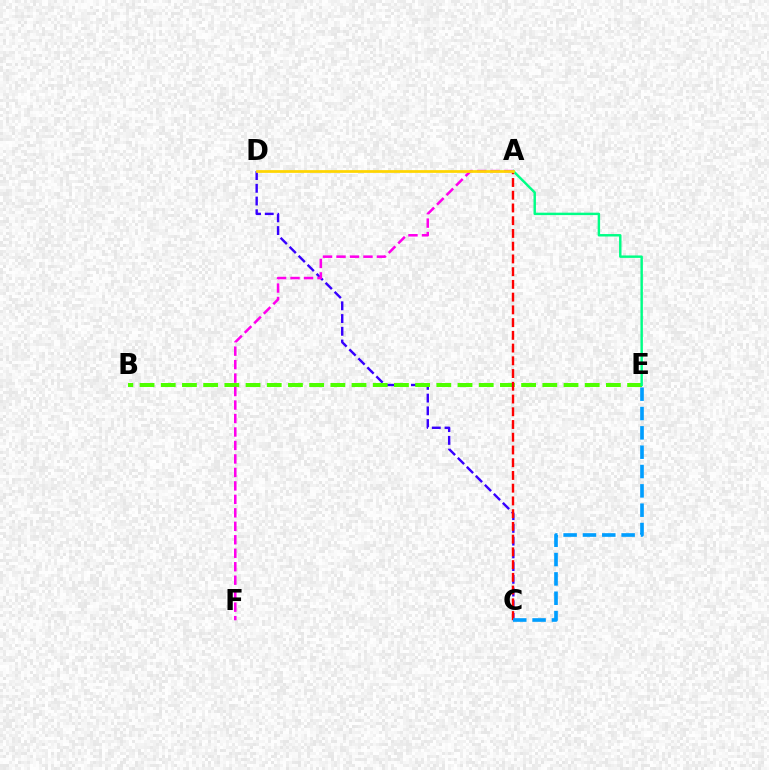{('C', 'D'): [{'color': '#3700ff', 'line_style': 'dashed', 'thickness': 1.73}], ('B', 'E'): [{'color': '#4fff00', 'line_style': 'dashed', 'thickness': 2.88}], ('A', 'C'): [{'color': '#ff0000', 'line_style': 'dashed', 'thickness': 1.73}], ('A', 'E'): [{'color': '#00ff86', 'line_style': 'solid', 'thickness': 1.75}], ('A', 'F'): [{'color': '#ff00ed', 'line_style': 'dashed', 'thickness': 1.83}], ('A', 'D'): [{'color': '#ffd500', 'line_style': 'solid', 'thickness': 1.97}], ('C', 'E'): [{'color': '#009eff', 'line_style': 'dashed', 'thickness': 2.63}]}